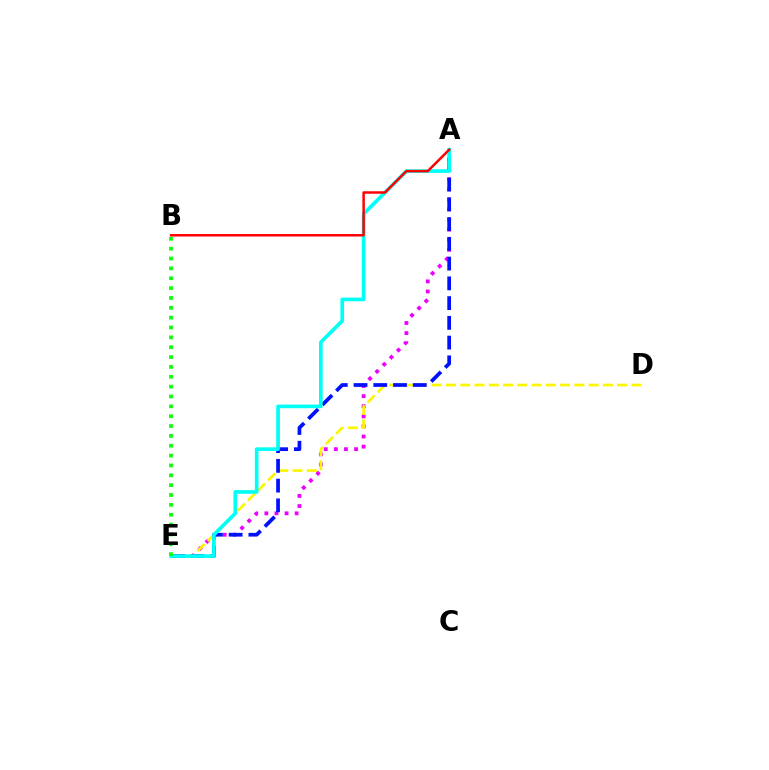{('A', 'E'): [{'color': '#ee00ff', 'line_style': 'dotted', 'thickness': 2.74}, {'color': '#0010ff', 'line_style': 'dashed', 'thickness': 2.68}, {'color': '#00fff6', 'line_style': 'solid', 'thickness': 2.64}], ('D', 'E'): [{'color': '#fcf500', 'line_style': 'dashed', 'thickness': 1.94}], ('A', 'B'): [{'color': '#ff0000', 'line_style': 'solid', 'thickness': 1.79}], ('B', 'E'): [{'color': '#08ff00', 'line_style': 'dotted', 'thickness': 2.68}]}